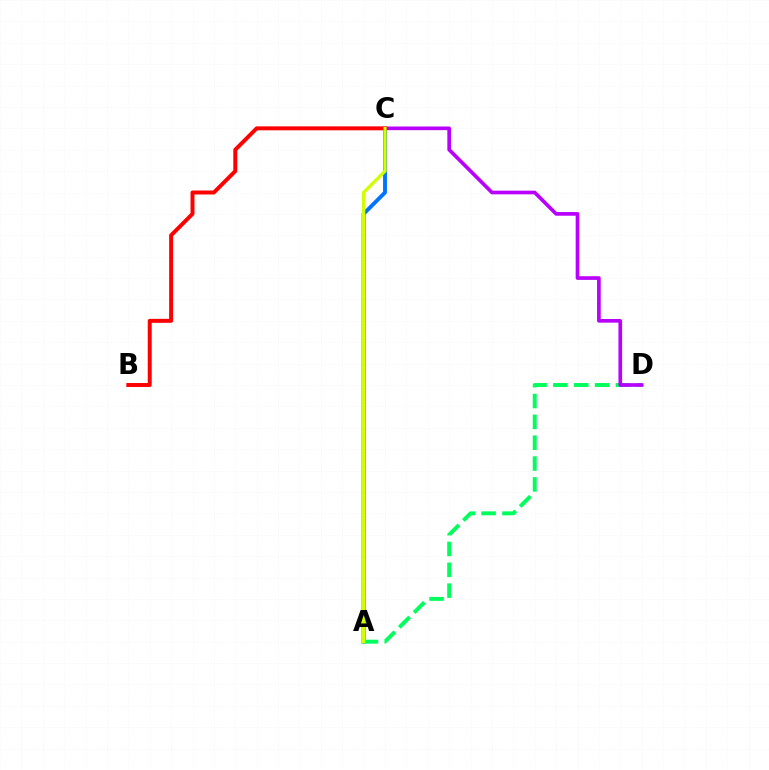{('A', 'C'): [{'color': '#0074ff', 'line_style': 'solid', 'thickness': 2.79}, {'color': '#d1ff00', 'line_style': 'solid', 'thickness': 2.36}], ('A', 'D'): [{'color': '#00ff5c', 'line_style': 'dashed', 'thickness': 2.83}], ('C', 'D'): [{'color': '#b900ff', 'line_style': 'solid', 'thickness': 2.64}], ('B', 'C'): [{'color': '#ff0000', 'line_style': 'solid', 'thickness': 2.85}]}